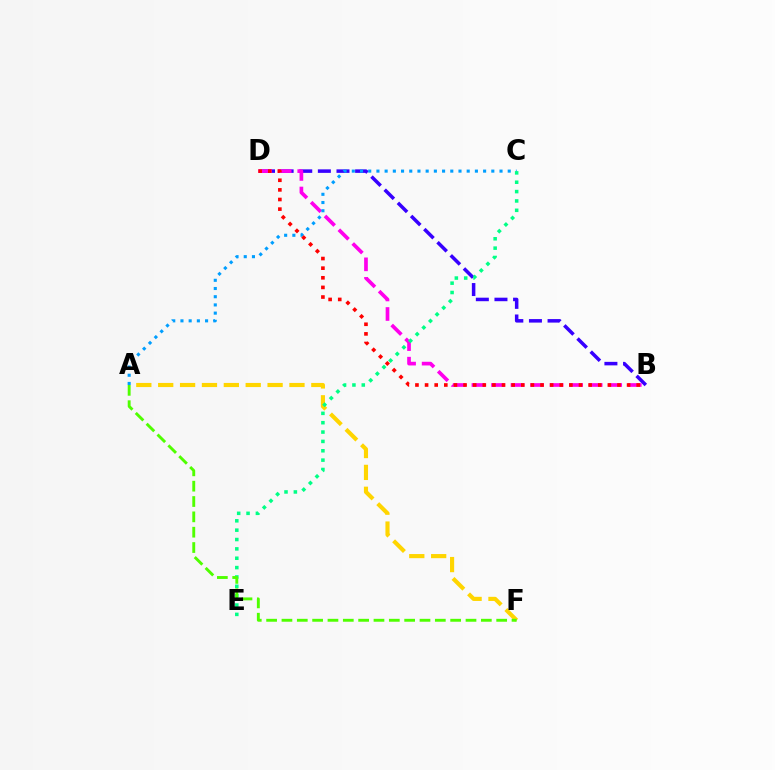{('B', 'D'): [{'color': '#3700ff', 'line_style': 'dashed', 'thickness': 2.53}, {'color': '#ff00ed', 'line_style': 'dashed', 'thickness': 2.65}, {'color': '#ff0000', 'line_style': 'dotted', 'thickness': 2.61}], ('A', 'F'): [{'color': '#ffd500', 'line_style': 'dashed', 'thickness': 2.97}, {'color': '#4fff00', 'line_style': 'dashed', 'thickness': 2.08}], ('A', 'C'): [{'color': '#009eff', 'line_style': 'dotted', 'thickness': 2.23}], ('C', 'E'): [{'color': '#00ff86', 'line_style': 'dotted', 'thickness': 2.54}]}